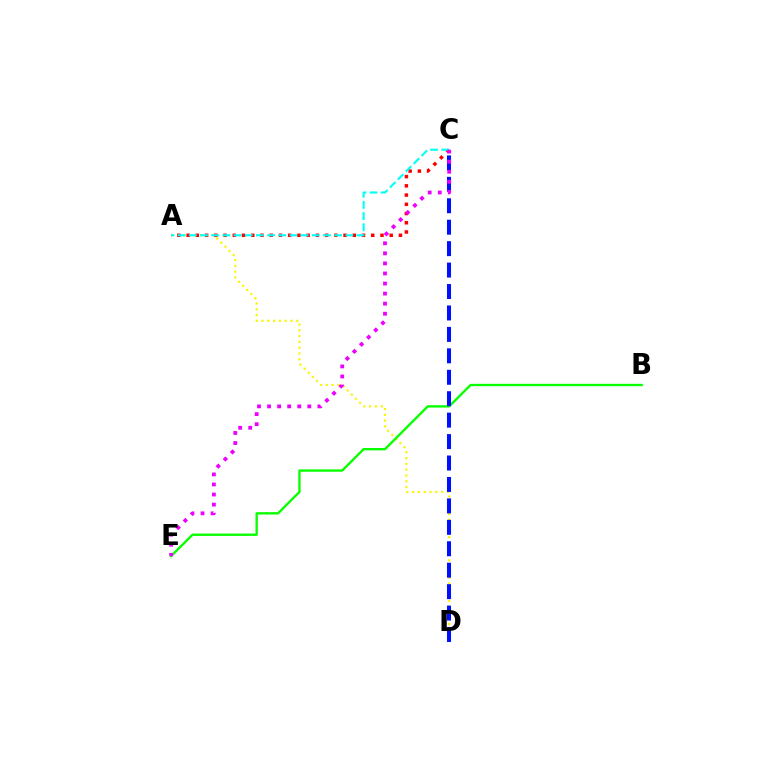{('A', 'D'): [{'color': '#fcf500', 'line_style': 'dotted', 'thickness': 1.58}], ('B', 'E'): [{'color': '#08ff00', 'line_style': 'solid', 'thickness': 1.7}], ('A', 'C'): [{'color': '#ff0000', 'line_style': 'dotted', 'thickness': 2.51}, {'color': '#00fff6', 'line_style': 'dashed', 'thickness': 1.52}], ('C', 'D'): [{'color': '#0010ff', 'line_style': 'dashed', 'thickness': 2.91}], ('C', 'E'): [{'color': '#ee00ff', 'line_style': 'dotted', 'thickness': 2.73}]}